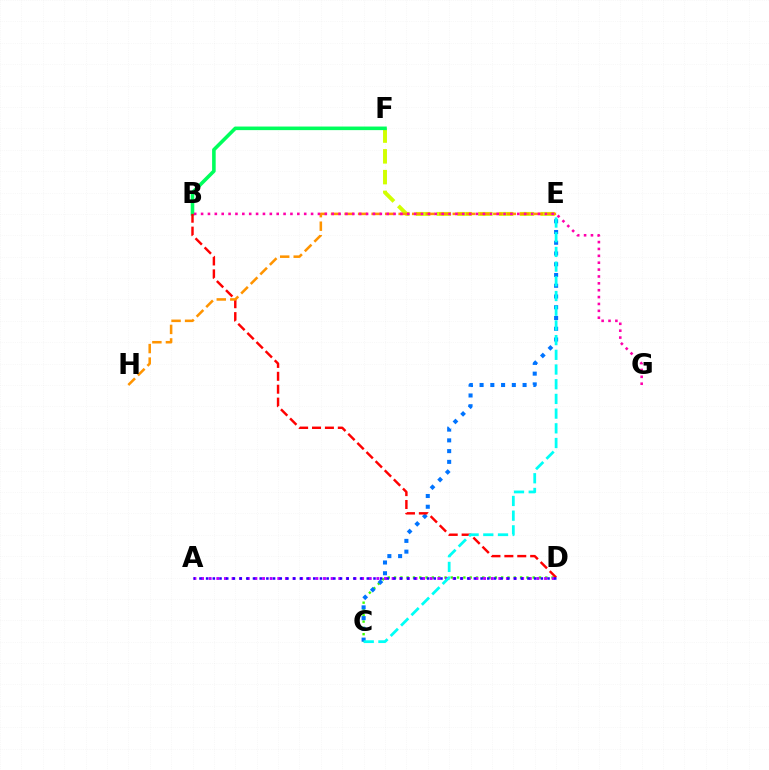{('C', 'D'): [{'color': '#3dff00', 'line_style': 'dotted', 'thickness': 1.71}], ('E', 'F'): [{'color': '#d1ff00', 'line_style': 'dashed', 'thickness': 2.82}], ('B', 'F'): [{'color': '#00ff5c', 'line_style': 'solid', 'thickness': 2.58}], ('A', 'D'): [{'color': '#b900ff', 'line_style': 'dotted', 'thickness': 2.07}, {'color': '#2500ff', 'line_style': 'dotted', 'thickness': 1.82}], ('C', 'E'): [{'color': '#0074ff', 'line_style': 'dotted', 'thickness': 2.92}, {'color': '#00fff6', 'line_style': 'dashed', 'thickness': 2.0}], ('B', 'D'): [{'color': '#ff0000', 'line_style': 'dashed', 'thickness': 1.75}], ('E', 'H'): [{'color': '#ff9400', 'line_style': 'dashed', 'thickness': 1.84}], ('B', 'G'): [{'color': '#ff00ac', 'line_style': 'dotted', 'thickness': 1.87}]}